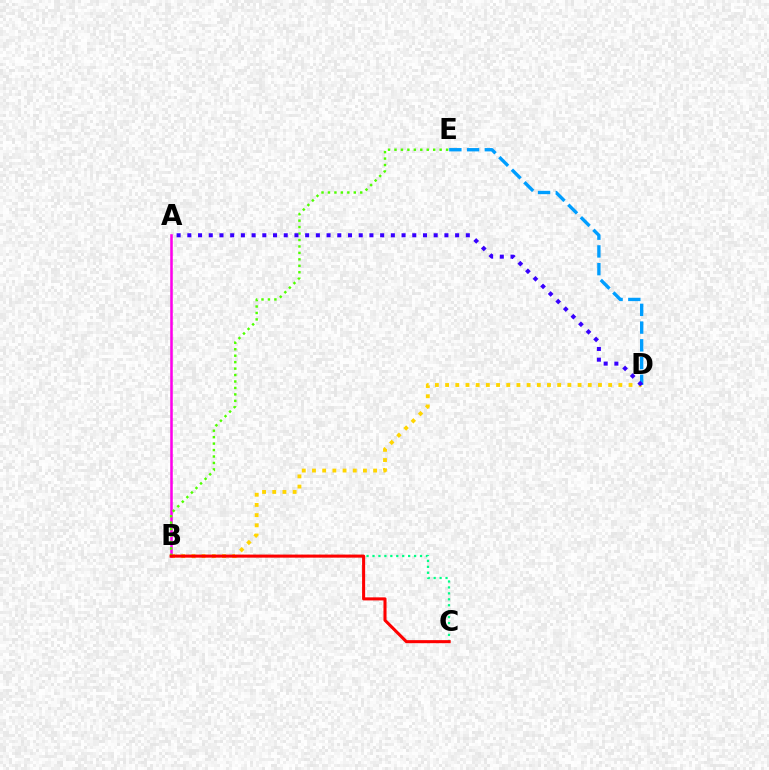{('B', 'D'): [{'color': '#ffd500', 'line_style': 'dotted', 'thickness': 2.77}], ('A', 'B'): [{'color': '#ff00ed', 'line_style': 'solid', 'thickness': 1.83}], ('B', 'C'): [{'color': '#00ff86', 'line_style': 'dotted', 'thickness': 1.61}, {'color': '#ff0000', 'line_style': 'solid', 'thickness': 2.2}], ('B', 'E'): [{'color': '#4fff00', 'line_style': 'dotted', 'thickness': 1.75}], ('D', 'E'): [{'color': '#009eff', 'line_style': 'dashed', 'thickness': 2.41}], ('A', 'D'): [{'color': '#3700ff', 'line_style': 'dotted', 'thickness': 2.91}]}